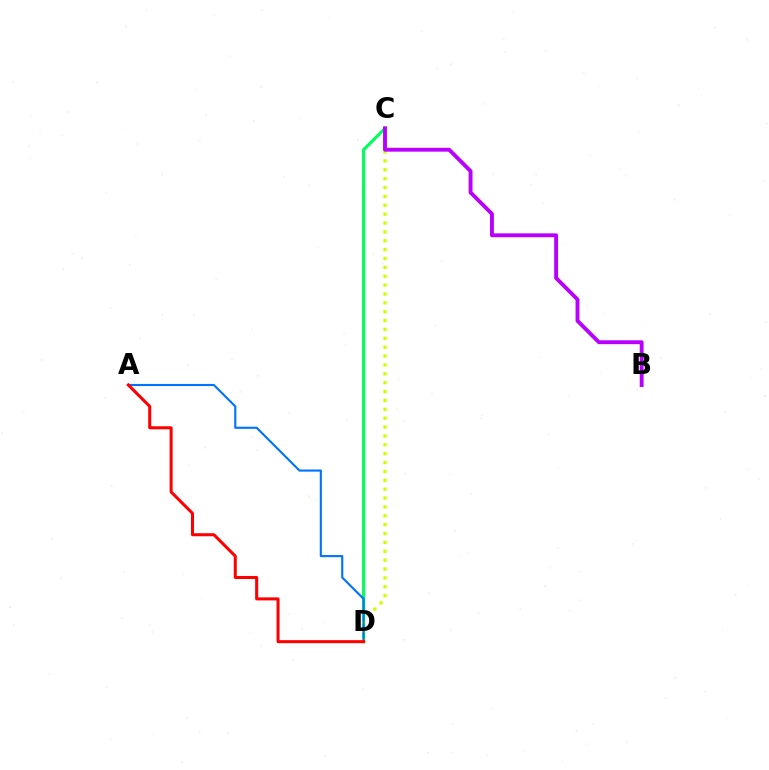{('C', 'D'): [{'color': '#00ff5c', 'line_style': 'solid', 'thickness': 2.25}, {'color': '#d1ff00', 'line_style': 'dotted', 'thickness': 2.41}], ('A', 'D'): [{'color': '#0074ff', 'line_style': 'solid', 'thickness': 1.54}, {'color': '#ff0000', 'line_style': 'solid', 'thickness': 2.18}], ('B', 'C'): [{'color': '#b900ff', 'line_style': 'solid', 'thickness': 2.79}]}